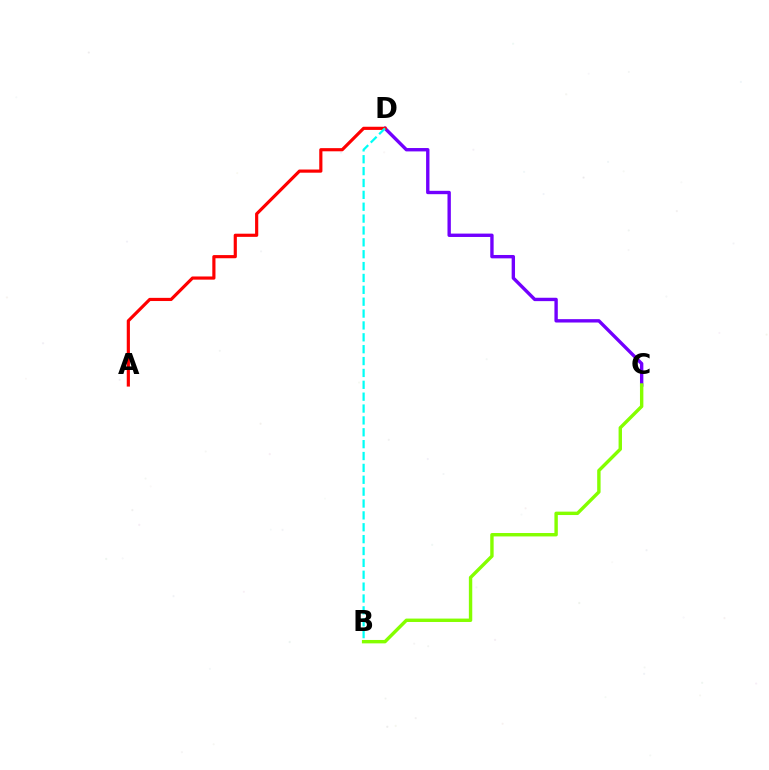{('C', 'D'): [{'color': '#7200ff', 'line_style': 'solid', 'thickness': 2.43}], ('A', 'D'): [{'color': '#ff0000', 'line_style': 'solid', 'thickness': 2.28}], ('B', 'C'): [{'color': '#84ff00', 'line_style': 'solid', 'thickness': 2.45}], ('B', 'D'): [{'color': '#00fff6', 'line_style': 'dashed', 'thickness': 1.61}]}